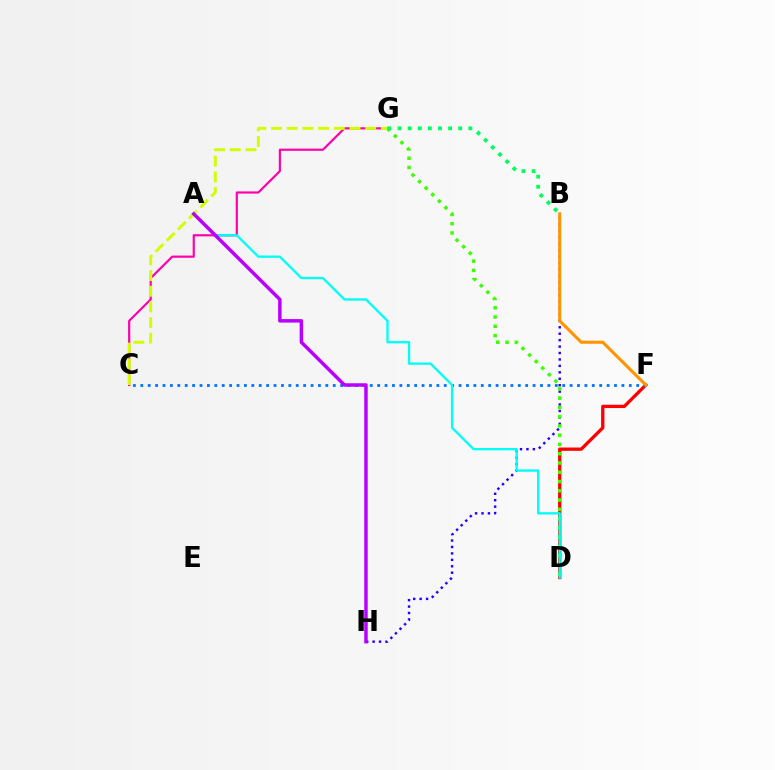{('C', 'G'): [{'color': '#ff00ac', 'line_style': 'solid', 'thickness': 1.57}, {'color': '#d1ff00', 'line_style': 'dashed', 'thickness': 2.13}], ('B', 'H'): [{'color': '#2500ff', 'line_style': 'dotted', 'thickness': 1.75}], ('D', 'F'): [{'color': '#ff0000', 'line_style': 'solid', 'thickness': 2.37}], ('D', 'G'): [{'color': '#3dff00', 'line_style': 'dotted', 'thickness': 2.52}], ('B', 'G'): [{'color': '#00ff5c', 'line_style': 'dotted', 'thickness': 2.75}], ('C', 'F'): [{'color': '#0074ff', 'line_style': 'dotted', 'thickness': 2.01}], ('A', 'D'): [{'color': '#00fff6', 'line_style': 'solid', 'thickness': 1.68}], ('B', 'F'): [{'color': '#ff9400', 'line_style': 'solid', 'thickness': 2.21}], ('A', 'H'): [{'color': '#b900ff', 'line_style': 'solid', 'thickness': 2.51}]}